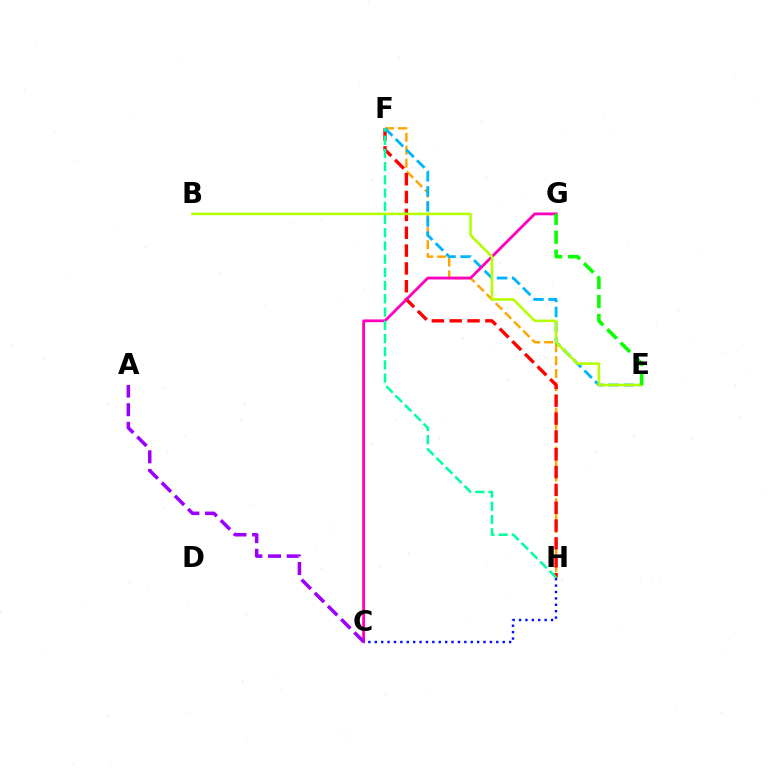{('F', 'H'): [{'color': '#ffa500', 'line_style': 'dashed', 'thickness': 1.75}, {'color': '#ff0000', 'line_style': 'dashed', 'thickness': 2.42}, {'color': '#00ff9d', 'line_style': 'dashed', 'thickness': 1.8}], ('E', 'F'): [{'color': '#00b5ff', 'line_style': 'dashed', 'thickness': 2.05}], ('C', 'G'): [{'color': '#ff00bd', 'line_style': 'solid', 'thickness': 2.03}], ('C', 'H'): [{'color': '#0010ff', 'line_style': 'dotted', 'thickness': 1.74}], ('B', 'E'): [{'color': '#b3ff00', 'line_style': 'solid', 'thickness': 1.85}], ('E', 'G'): [{'color': '#08ff00', 'line_style': 'dashed', 'thickness': 2.57}], ('A', 'C'): [{'color': '#9b00ff', 'line_style': 'dashed', 'thickness': 2.53}]}